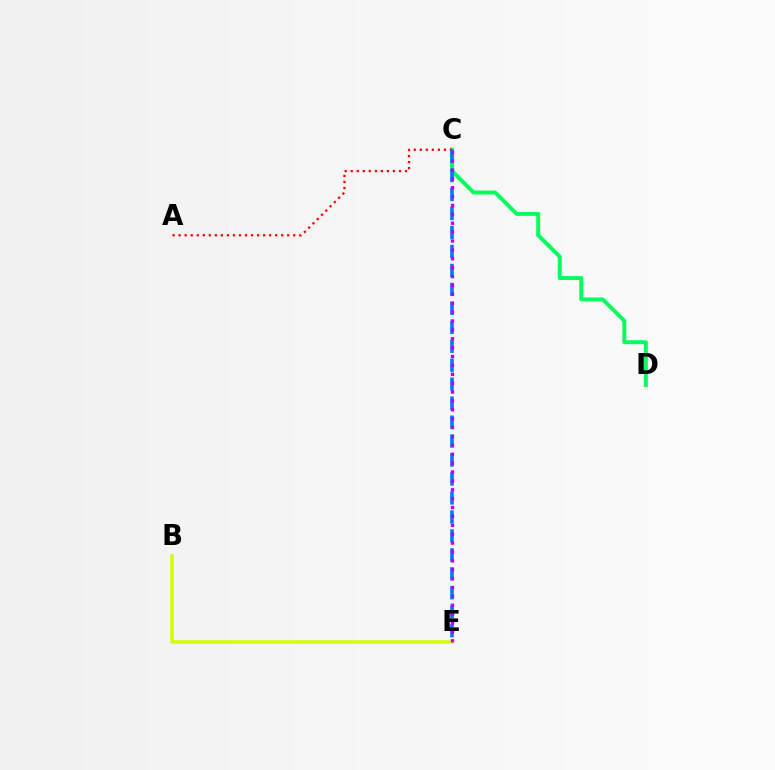{('C', 'D'): [{'color': '#00ff5c', 'line_style': 'solid', 'thickness': 2.83}], ('A', 'C'): [{'color': '#ff0000', 'line_style': 'dotted', 'thickness': 1.64}], ('C', 'E'): [{'color': '#0074ff', 'line_style': 'dashed', 'thickness': 2.58}, {'color': '#b900ff', 'line_style': 'dotted', 'thickness': 2.41}], ('B', 'E'): [{'color': '#d1ff00', 'line_style': 'solid', 'thickness': 2.54}]}